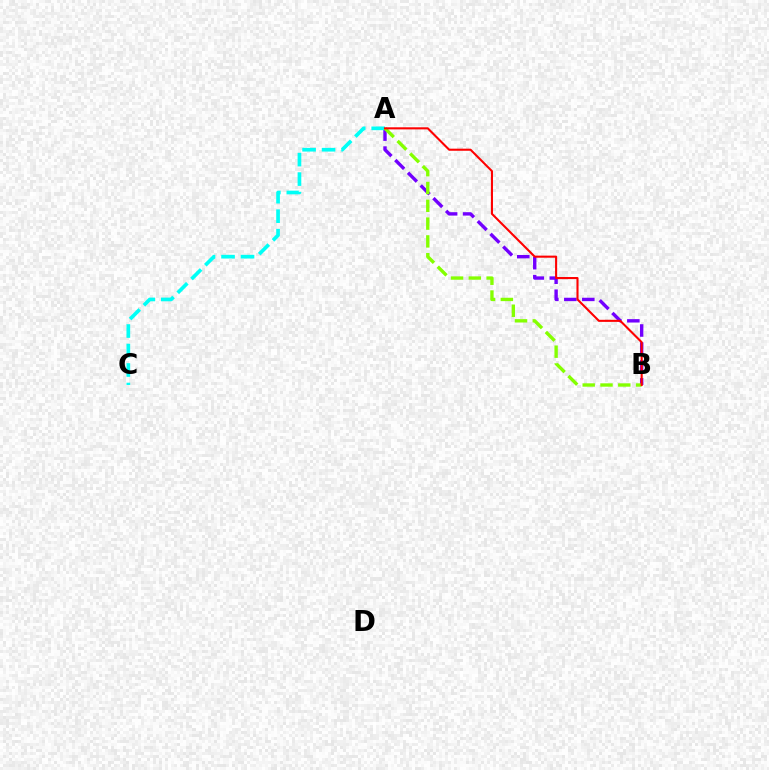{('A', 'B'): [{'color': '#7200ff', 'line_style': 'dashed', 'thickness': 2.44}, {'color': '#84ff00', 'line_style': 'dashed', 'thickness': 2.42}, {'color': '#ff0000', 'line_style': 'solid', 'thickness': 1.51}], ('A', 'C'): [{'color': '#00fff6', 'line_style': 'dashed', 'thickness': 2.65}]}